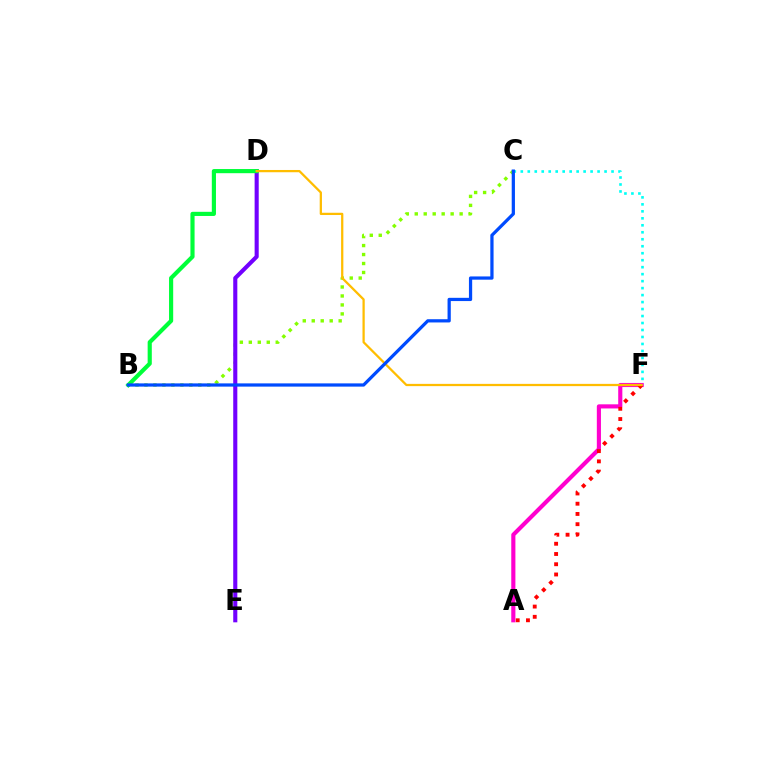{('C', 'F'): [{'color': '#00fff6', 'line_style': 'dotted', 'thickness': 1.9}], ('B', 'C'): [{'color': '#84ff00', 'line_style': 'dotted', 'thickness': 2.44}, {'color': '#004bff', 'line_style': 'solid', 'thickness': 2.33}], ('A', 'F'): [{'color': '#ff00cf', 'line_style': 'solid', 'thickness': 2.97}, {'color': '#ff0000', 'line_style': 'dotted', 'thickness': 2.78}], ('D', 'E'): [{'color': '#7200ff', 'line_style': 'solid', 'thickness': 2.95}], ('B', 'D'): [{'color': '#00ff39', 'line_style': 'solid', 'thickness': 2.99}], ('D', 'F'): [{'color': '#ffbd00', 'line_style': 'solid', 'thickness': 1.63}]}